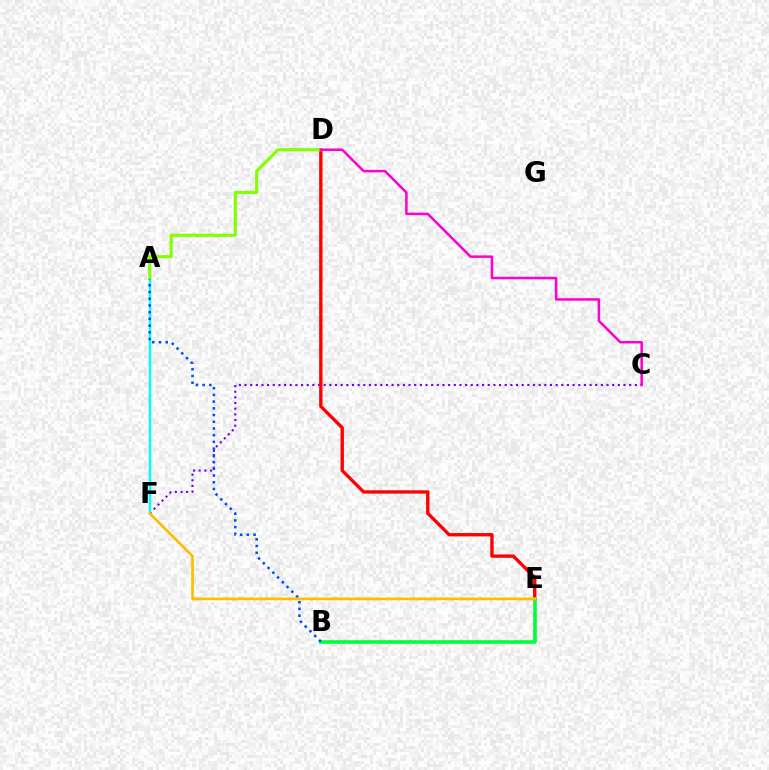{('C', 'F'): [{'color': '#7200ff', 'line_style': 'dotted', 'thickness': 1.54}], ('D', 'E'): [{'color': '#ff0000', 'line_style': 'solid', 'thickness': 2.41}], ('A', 'F'): [{'color': '#00fff6', 'line_style': 'solid', 'thickness': 1.76}], ('B', 'E'): [{'color': '#00ff39', 'line_style': 'solid', 'thickness': 2.58}], ('A', 'B'): [{'color': '#004bff', 'line_style': 'dotted', 'thickness': 1.83}], ('A', 'D'): [{'color': '#84ff00', 'line_style': 'solid', 'thickness': 2.23}], ('C', 'D'): [{'color': '#ff00cf', 'line_style': 'solid', 'thickness': 1.82}], ('E', 'F'): [{'color': '#ffbd00', 'line_style': 'solid', 'thickness': 1.94}]}